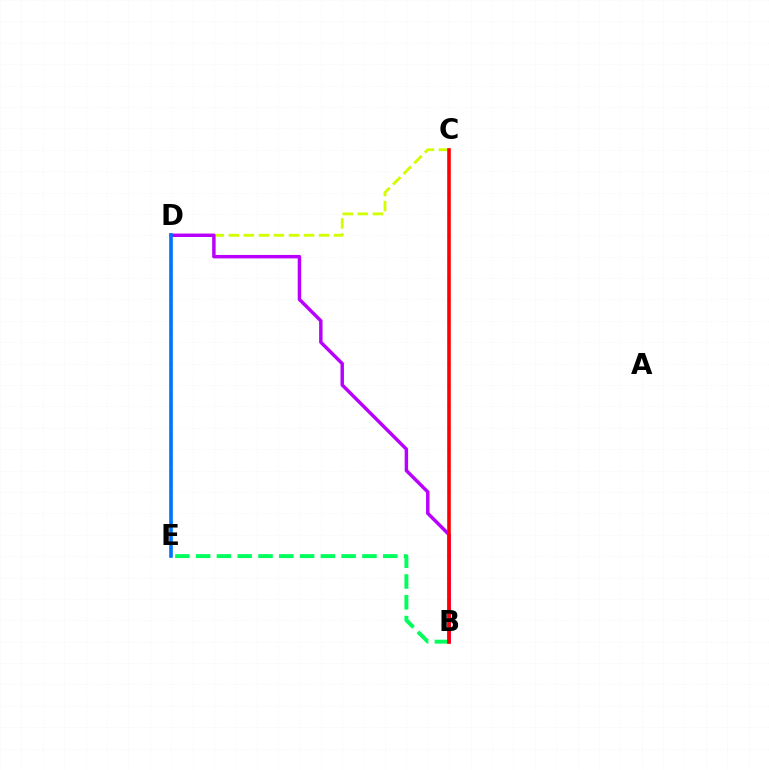{('C', 'D'): [{'color': '#d1ff00', 'line_style': 'dashed', 'thickness': 2.04}], ('B', 'D'): [{'color': '#b900ff', 'line_style': 'solid', 'thickness': 2.48}], ('B', 'E'): [{'color': '#00ff5c', 'line_style': 'dashed', 'thickness': 2.82}], ('D', 'E'): [{'color': '#0074ff', 'line_style': 'solid', 'thickness': 2.62}], ('B', 'C'): [{'color': '#ff0000', 'line_style': 'solid', 'thickness': 2.59}]}